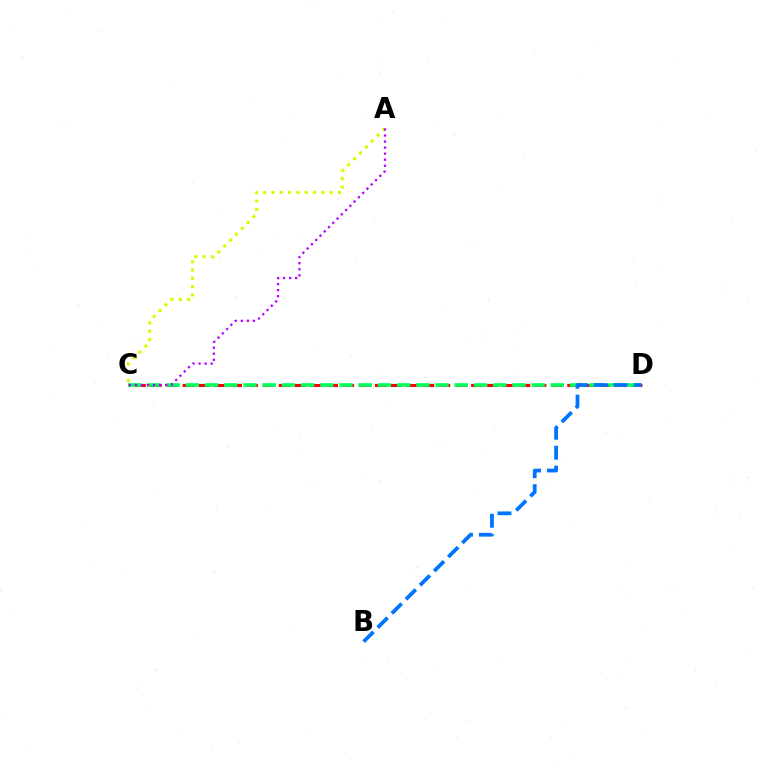{('C', 'D'): [{'color': '#ff0000', 'line_style': 'dashed', 'thickness': 2.18}, {'color': '#00ff5c', 'line_style': 'dashed', 'thickness': 2.61}], ('B', 'D'): [{'color': '#0074ff', 'line_style': 'dashed', 'thickness': 2.71}], ('A', 'C'): [{'color': '#d1ff00', 'line_style': 'dotted', 'thickness': 2.26}, {'color': '#b900ff', 'line_style': 'dotted', 'thickness': 1.64}]}